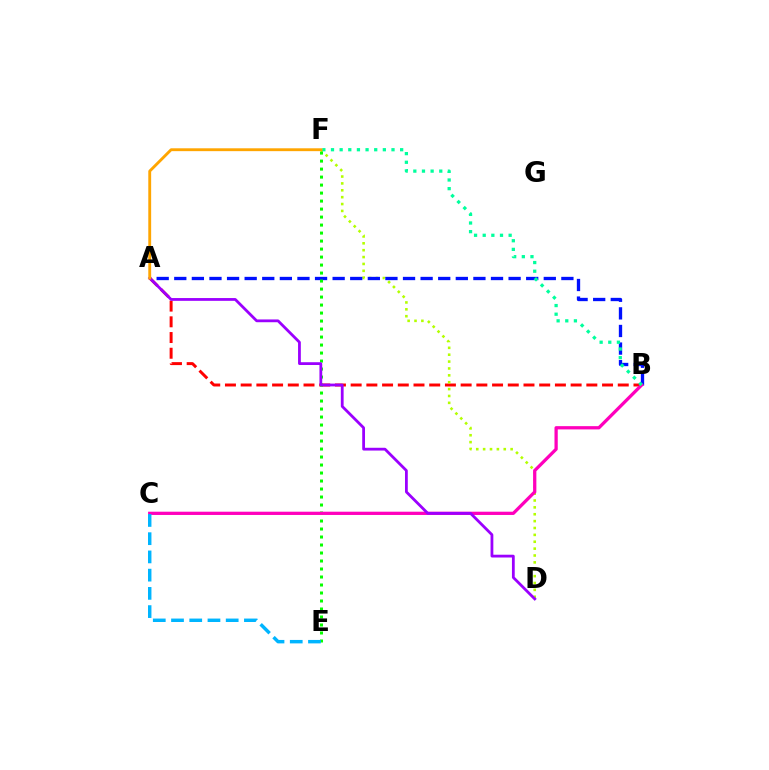{('A', 'B'): [{'color': '#ff0000', 'line_style': 'dashed', 'thickness': 2.13}, {'color': '#0010ff', 'line_style': 'dashed', 'thickness': 2.39}], ('D', 'F'): [{'color': '#b3ff00', 'line_style': 'dotted', 'thickness': 1.87}], ('E', 'F'): [{'color': '#08ff00', 'line_style': 'dotted', 'thickness': 2.17}], ('B', 'C'): [{'color': '#ff00bd', 'line_style': 'solid', 'thickness': 2.35}], ('C', 'E'): [{'color': '#00b5ff', 'line_style': 'dashed', 'thickness': 2.48}], ('A', 'D'): [{'color': '#9b00ff', 'line_style': 'solid', 'thickness': 2.01}], ('B', 'F'): [{'color': '#00ff9d', 'line_style': 'dotted', 'thickness': 2.35}], ('A', 'F'): [{'color': '#ffa500', 'line_style': 'solid', 'thickness': 2.06}]}